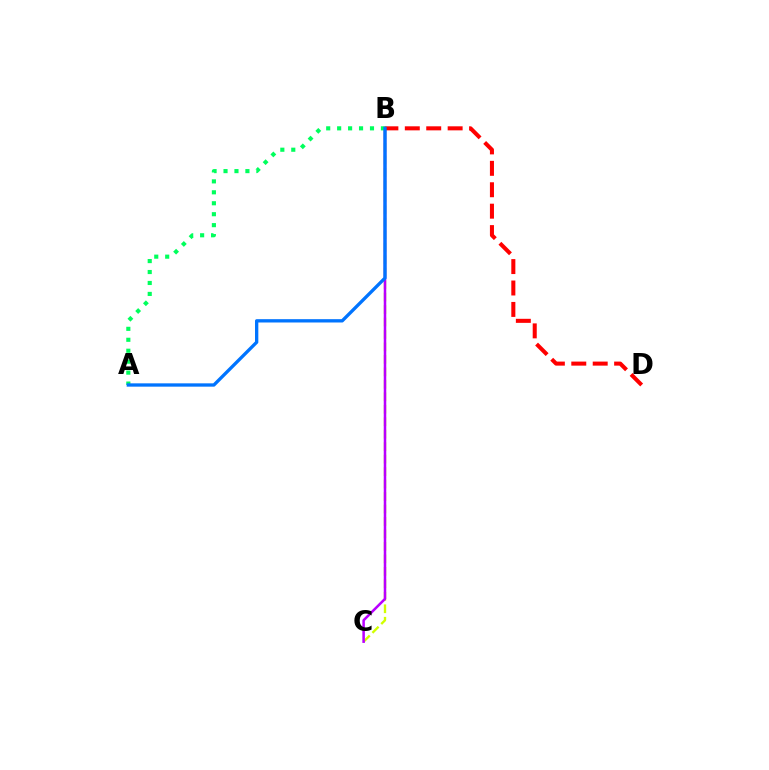{('B', 'C'): [{'color': '#d1ff00', 'line_style': 'dashed', 'thickness': 1.69}, {'color': '#b900ff', 'line_style': 'solid', 'thickness': 1.82}], ('A', 'B'): [{'color': '#00ff5c', 'line_style': 'dotted', 'thickness': 2.97}, {'color': '#0074ff', 'line_style': 'solid', 'thickness': 2.39}], ('B', 'D'): [{'color': '#ff0000', 'line_style': 'dashed', 'thickness': 2.91}]}